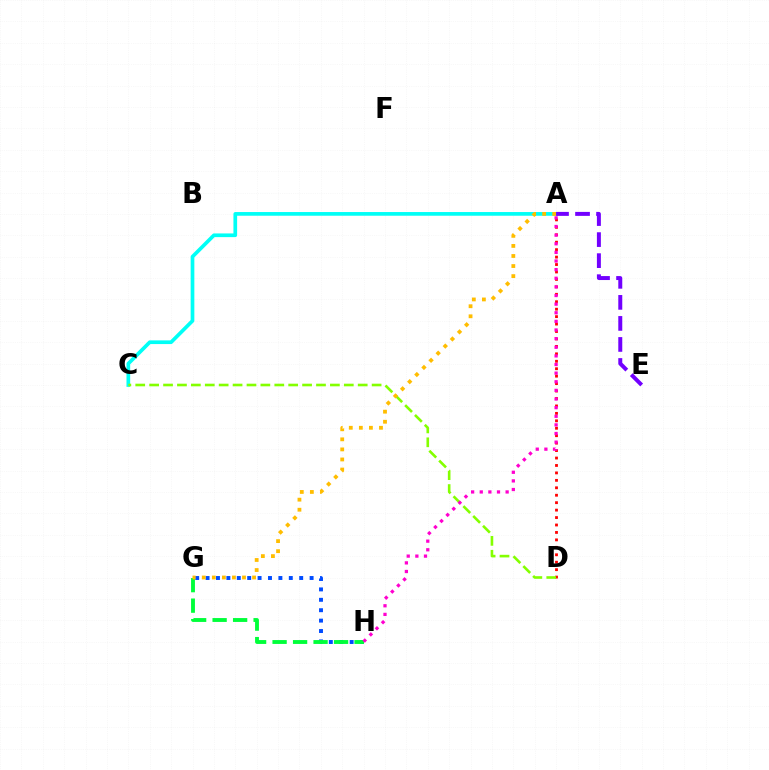{('G', 'H'): [{'color': '#004bff', 'line_style': 'dotted', 'thickness': 2.83}, {'color': '#00ff39', 'line_style': 'dashed', 'thickness': 2.78}], ('A', 'C'): [{'color': '#00fff6', 'line_style': 'solid', 'thickness': 2.66}], ('A', 'D'): [{'color': '#ff0000', 'line_style': 'dotted', 'thickness': 2.02}], ('C', 'D'): [{'color': '#84ff00', 'line_style': 'dashed', 'thickness': 1.89}], ('A', 'G'): [{'color': '#ffbd00', 'line_style': 'dotted', 'thickness': 2.73}], ('A', 'E'): [{'color': '#7200ff', 'line_style': 'dashed', 'thickness': 2.86}], ('A', 'H'): [{'color': '#ff00cf', 'line_style': 'dotted', 'thickness': 2.34}]}